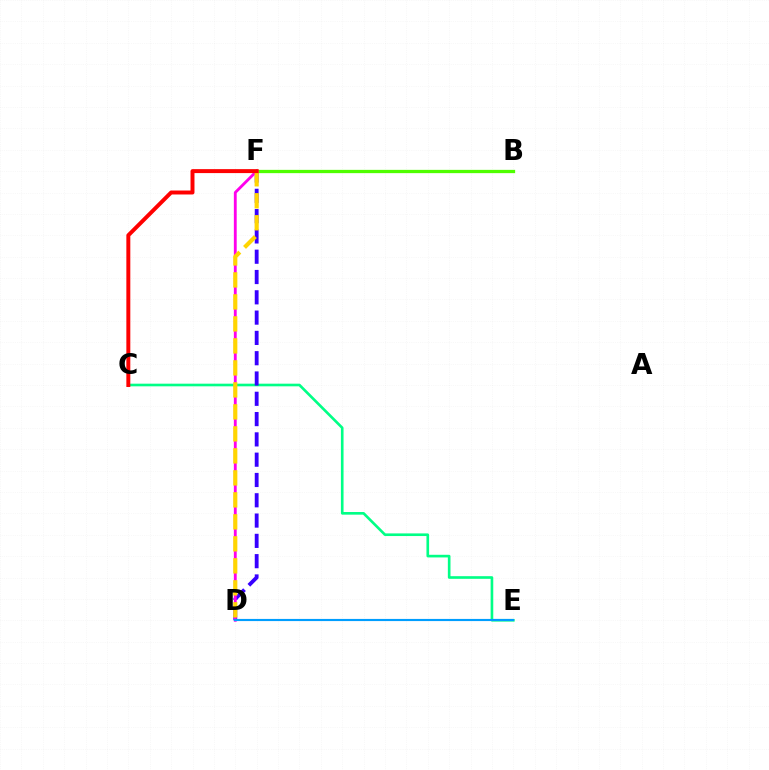{('B', 'F'): [{'color': '#4fff00', 'line_style': 'solid', 'thickness': 2.36}], ('C', 'E'): [{'color': '#00ff86', 'line_style': 'solid', 'thickness': 1.9}], ('D', 'F'): [{'color': '#3700ff', 'line_style': 'dashed', 'thickness': 2.76}, {'color': '#ff00ed', 'line_style': 'solid', 'thickness': 2.05}, {'color': '#ffd500', 'line_style': 'dashed', 'thickness': 2.99}], ('D', 'E'): [{'color': '#009eff', 'line_style': 'solid', 'thickness': 1.55}], ('C', 'F'): [{'color': '#ff0000', 'line_style': 'solid', 'thickness': 2.85}]}